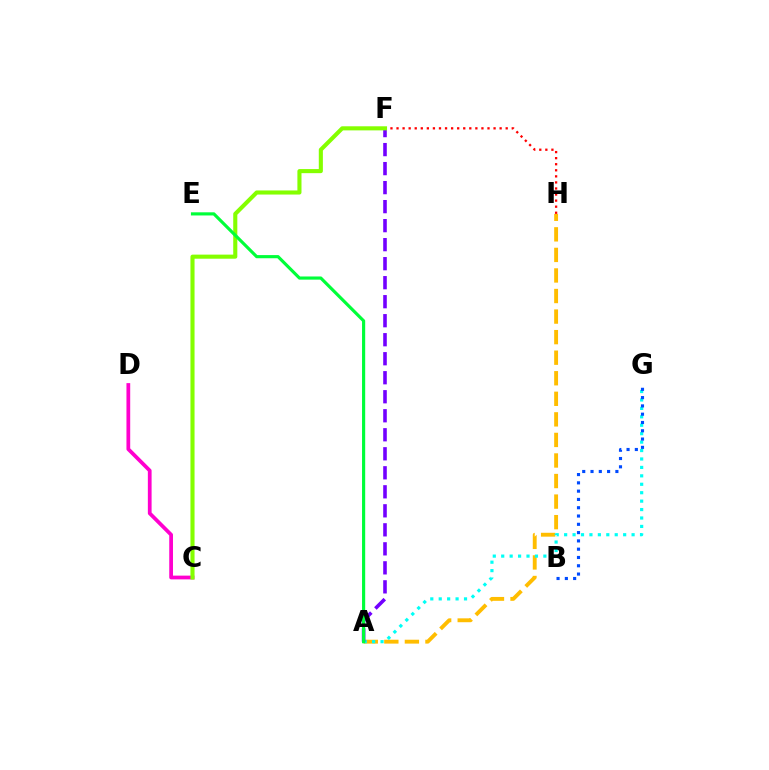{('A', 'H'): [{'color': '#ffbd00', 'line_style': 'dashed', 'thickness': 2.79}], ('F', 'H'): [{'color': '#ff0000', 'line_style': 'dotted', 'thickness': 1.65}], ('C', 'D'): [{'color': '#ff00cf', 'line_style': 'solid', 'thickness': 2.7}], ('A', 'G'): [{'color': '#00fff6', 'line_style': 'dotted', 'thickness': 2.29}], ('A', 'F'): [{'color': '#7200ff', 'line_style': 'dashed', 'thickness': 2.58}], ('C', 'F'): [{'color': '#84ff00', 'line_style': 'solid', 'thickness': 2.95}], ('B', 'G'): [{'color': '#004bff', 'line_style': 'dotted', 'thickness': 2.25}], ('A', 'E'): [{'color': '#00ff39', 'line_style': 'solid', 'thickness': 2.27}]}